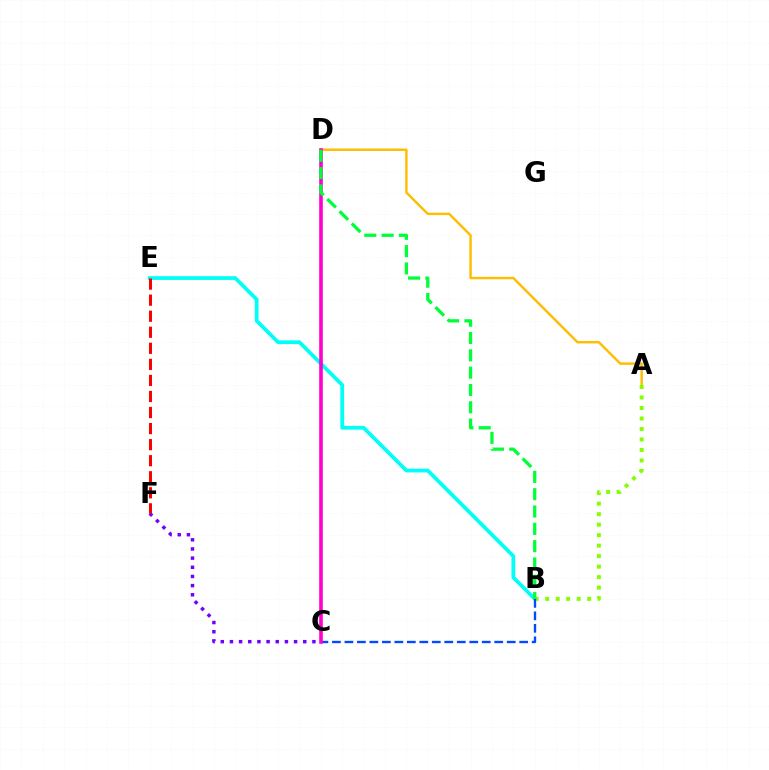{('A', 'D'): [{'color': '#ffbd00', 'line_style': 'solid', 'thickness': 1.75}], ('B', 'E'): [{'color': '#00fff6', 'line_style': 'solid', 'thickness': 2.7}], ('A', 'B'): [{'color': '#84ff00', 'line_style': 'dotted', 'thickness': 2.85}], ('B', 'C'): [{'color': '#004bff', 'line_style': 'dashed', 'thickness': 1.7}], ('C', 'F'): [{'color': '#7200ff', 'line_style': 'dotted', 'thickness': 2.49}], ('C', 'D'): [{'color': '#ff00cf', 'line_style': 'solid', 'thickness': 2.6}], ('E', 'F'): [{'color': '#ff0000', 'line_style': 'dashed', 'thickness': 2.18}], ('B', 'D'): [{'color': '#00ff39', 'line_style': 'dashed', 'thickness': 2.35}]}